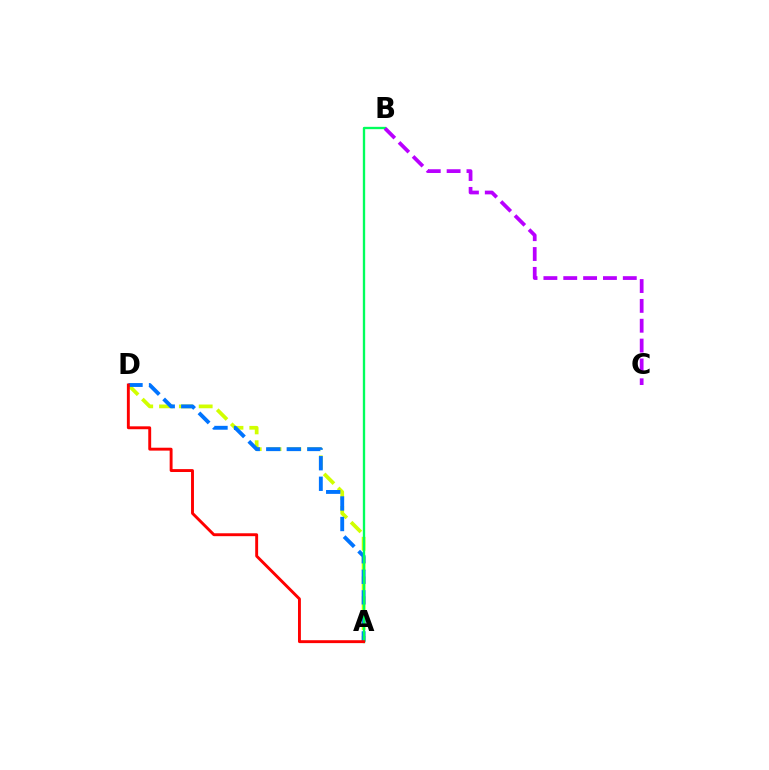{('A', 'D'): [{'color': '#d1ff00', 'line_style': 'dashed', 'thickness': 2.69}, {'color': '#0074ff', 'line_style': 'dashed', 'thickness': 2.79}, {'color': '#ff0000', 'line_style': 'solid', 'thickness': 2.09}], ('A', 'B'): [{'color': '#00ff5c', 'line_style': 'solid', 'thickness': 1.68}], ('B', 'C'): [{'color': '#b900ff', 'line_style': 'dashed', 'thickness': 2.7}]}